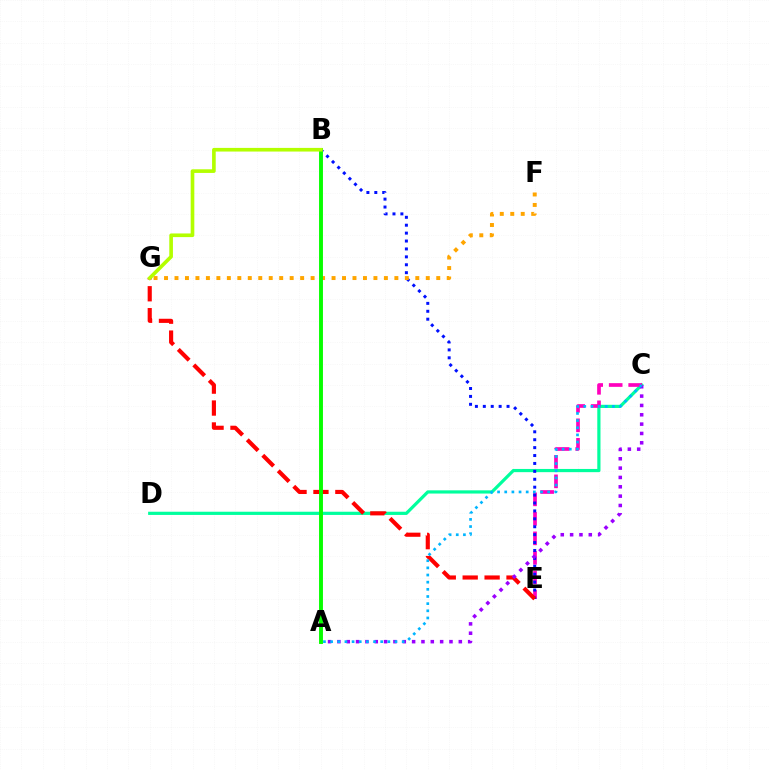{('C', 'D'): [{'color': '#00ff9d', 'line_style': 'solid', 'thickness': 2.3}], ('C', 'E'): [{'color': '#ff00bd', 'line_style': 'dashed', 'thickness': 2.65}], ('B', 'E'): [{'color': '#0010ff', 'line_style': 'dotted', 'thickness': 2.15}], ('F', 'G'): [{'color': '#ffa500', 'line_style': 'dotted', 'thickness': 2.84}], ('E', 'G'): [{'color': '#ff0000', 'line_style': 'dashed', 'thickness': 2.98}], ('A', 'C'): [{'color': '#9b00ff', 'line_style': 'dotted', 'thickness': 2.54}, {'color': '#00b5ff', 'line_style': 'dotted', 'thickness': 1.94}], ('A', 'B'): [{'color': '#08ff00', 'line_style': 'solid', 'thickness': 2.81}], ('B', 'G'): [{'color': '#b3ff00', 'line_style': 'solid', 'thickness': 2.63}]}